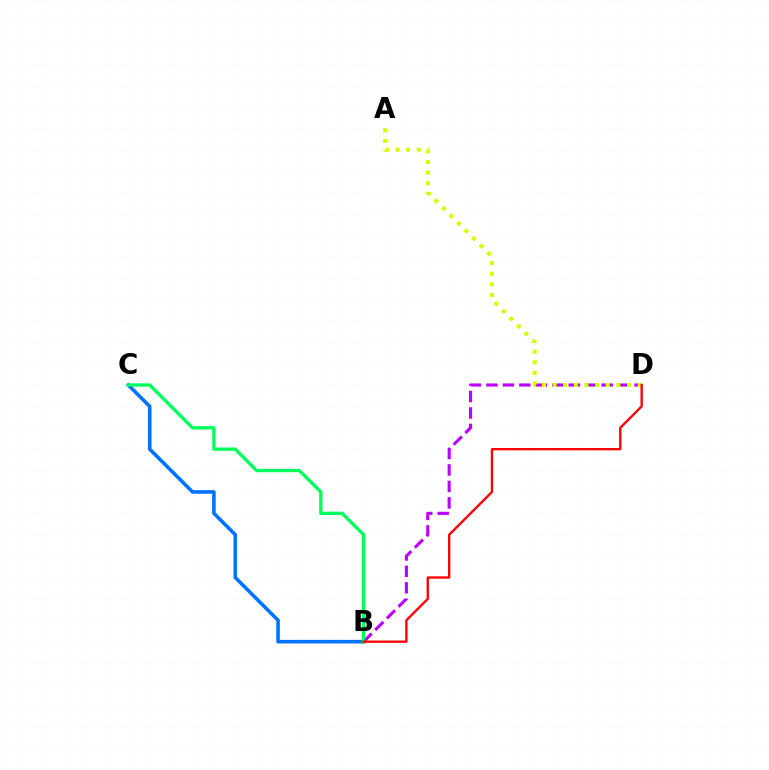{('B', 'C'): [{'color': '#0074ff', 'line_style': 'solid', 'thickness': 2.59}, {'color': '#00ff5c', 'line_style': 'solid', 'thickness': 2.4}], ('B', 'D'): [{'color': '#b900ff', 'line_style': 'dashed', 'thickness': 2.24}, {'color': '#ff0000', 'line_style': 'solid', 'thickness': 1.68}], ('A', 'D'): [{'color': '#d1ff00', 'line_style': 'dotted', 'thickness': 2.89}]}